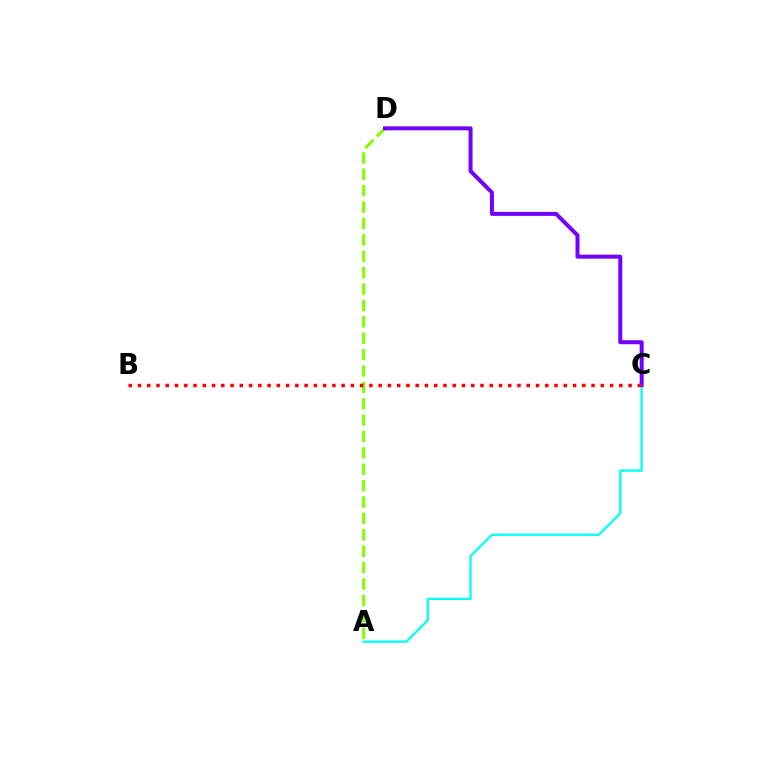{('A', 'C'): [{'color': '#00fff6', 'line_style': 'solid', 'thickness': 1.64}], ('A', 'D'): [{'color': '#84ff00', 'line_style': 'dashed', 'thickness': 2.23}], ('C', 'D'): [{'color': '#7200ff', 'line_style': 'solid', 'thickness': 2.87}], ('B', 'C'): [{'color': '#ff0000', 'line_style': 'dotted', 'thickness': 2.51}]}